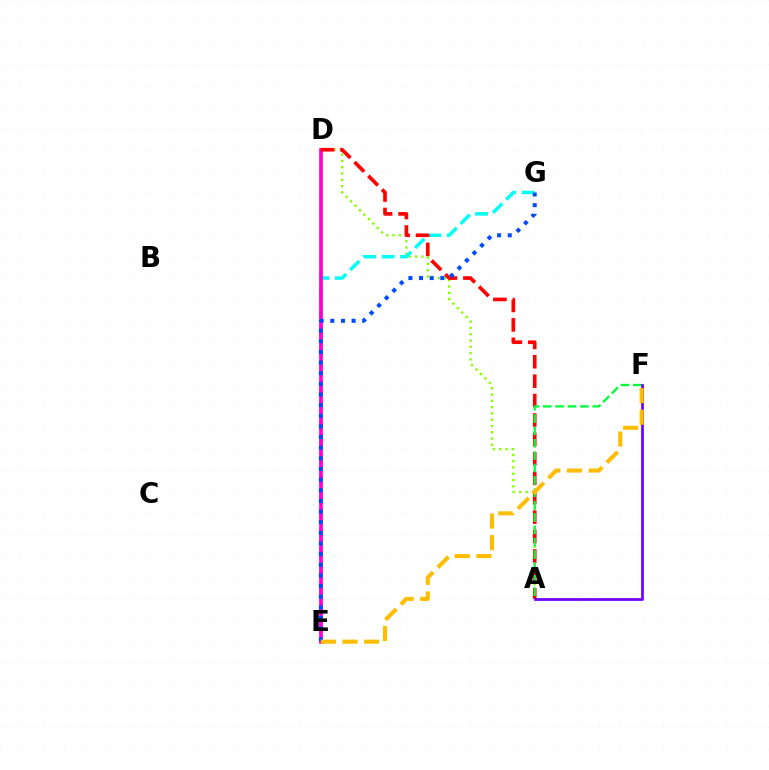{('A', 'D'): [{'color': '#84ff00', 'line_style': 'dotted', 'thickness': 1.71}, {'color': '#ff0000', 'line_style': 'dashed', 'thickness': 2.64}], ('E', 'G'): [{'color': '#00fff6', 'line_style': 'dashed', 'thickness': 2.52}, {'color': '#004bff', 'line_style': 'dotted', 'thickness': 2.89}], ('D', 'E'): [{'color': '#ff00cf', 'line_style': 'solid', 'thickness': 2.66}], ('A', 'F'): [{'color': '#00ff39', 'line_style': 'dashed', 'thickness': 1.68}, {'color': '#7200ff', 'line_style': 'solid', 'thickness': 1.98}], ('E', 'F'): [{'color': '#ffbd00', 'line_style': 'dashed', 'thickness': 2.93}]}